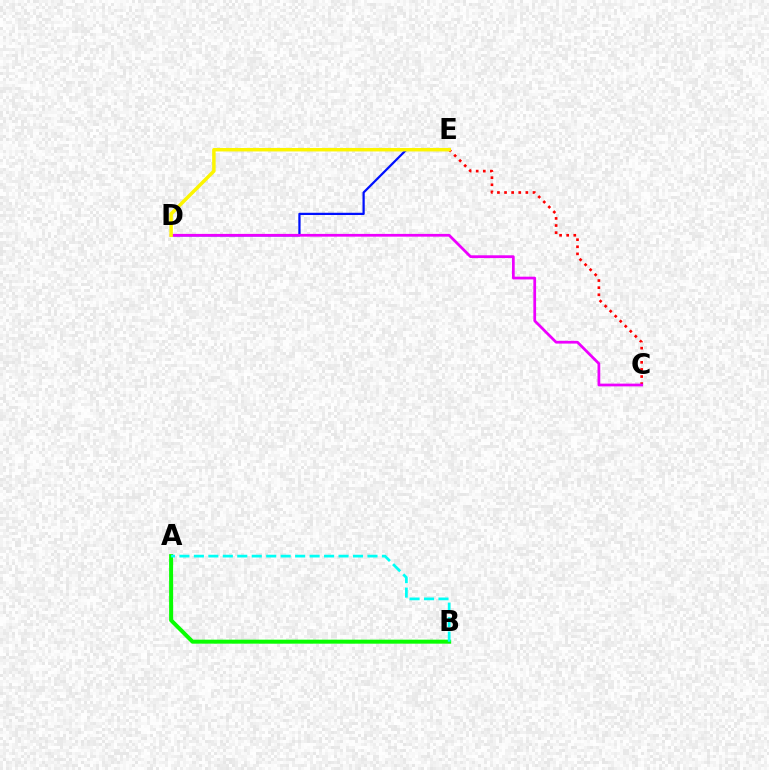{('A', 'B'): [{'color': '#08ff00', 'line_style': 'solid', 'thickness': 2.88}, {'color': '#00fff6', 'line_style': 'dashed', 'thickness': 1.97}], ('D', 'E'): [{'color': '#0010ff', 'line_style': 'solid', 'thickness': 1.61}, {'color': '#fcf500', 'line_style': 'solid', 'thickness': 2.5}], ('C', 'E'): [{'color': '#ff0000', 'line_style': 'dotted', 'thickness': 1.93}], ('C', 'D'): [{'color': '#ee00ff', 'line_style': 'solid', 'thickness': 1.98}]}